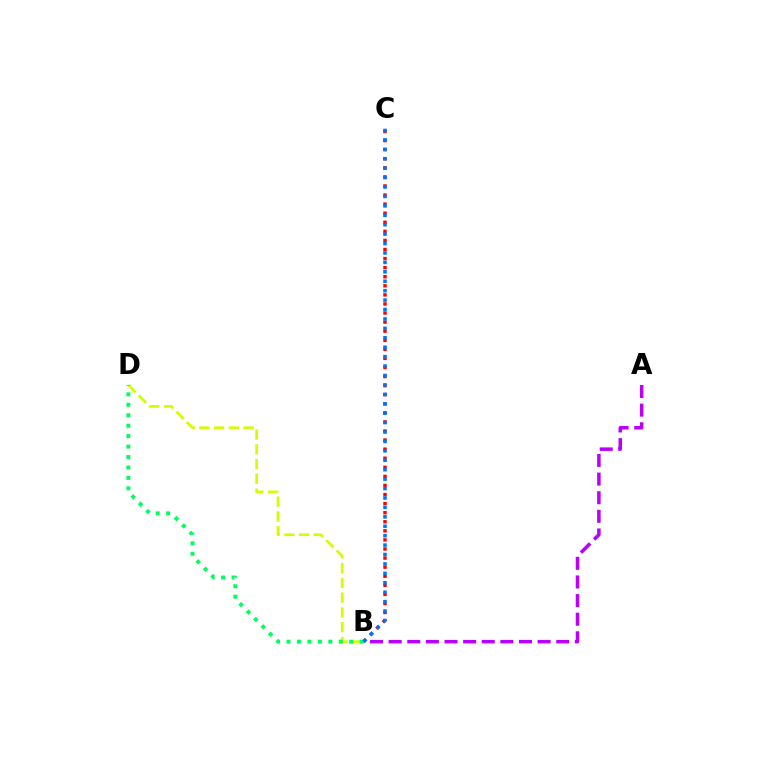{('B', 'D'): [{'color': '#d1ff00', 'line_style': 'dashed', 'thickness': 2.01}, {'color': '#00ff5c', 'line_style': 'dotted', 'thickness': 2.84}], ('B', 'C'): [{'color': '#ff0000', 'line_style': 'dotted', 'thickness': 2.47}, {'color': '#0074ff', 'line_style': 'dotted', 'thickness': 2.56}], ('A', 'B'): [{'color': '#b900ff', 'line_style': 'dashed', 'thickness': 2.53}]}